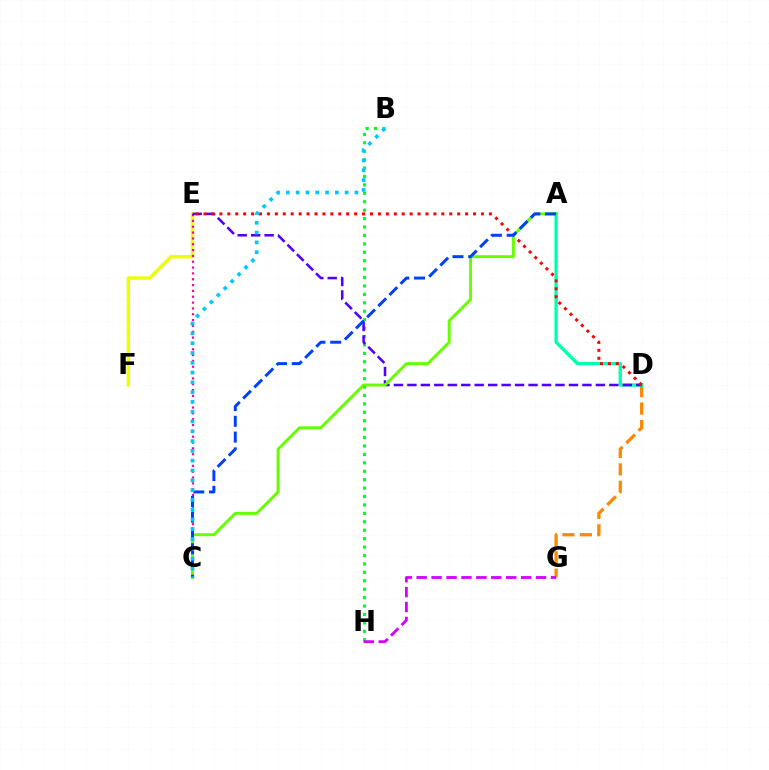{('E', 'F'): [{'color': '#eeff00', 'line_style': 'solid', 'thickness': 2.44}], ('D', 'G'): [{'color': '#ff8800', 'line_style': 'dashed', 'thickness': 2.37}], ('B', 'H'): [{'color': '#00ff27', 'line_style': 'dotted', 'thickness': 2.29}], ('A', 'D'): [{'color': '#00ffaf', 'line_style': 'solid', 'thickness': 2.41}], ('C', 'E'): [{'color': '#ff00a0', 'line_style': 'dotted', 'thickness': 1.58}], ('D', 'E'): [{'color': '#4f00ff', 'line_style': 'dashed', 'thickness': 1.83}, {'color': '#ff0000', 'line_style': 'dotted', 'thickness': 2.15}], ('G', 'H'): [{'color': '#d600ff', 'line_style': 'dashed', 'thickness': 2.03}], ('A', 'C'): [{'color': '#66ff00', 'line_style': 'solid', 'thickness': 2.12}, {'color': '#003fff', 'line_style': 'dashed', 'thickness': 2.14}], ('B', 'C'): [{'color': '#00c7ff', 'line_style': 'dotted', 'thickness': 2.66}]}